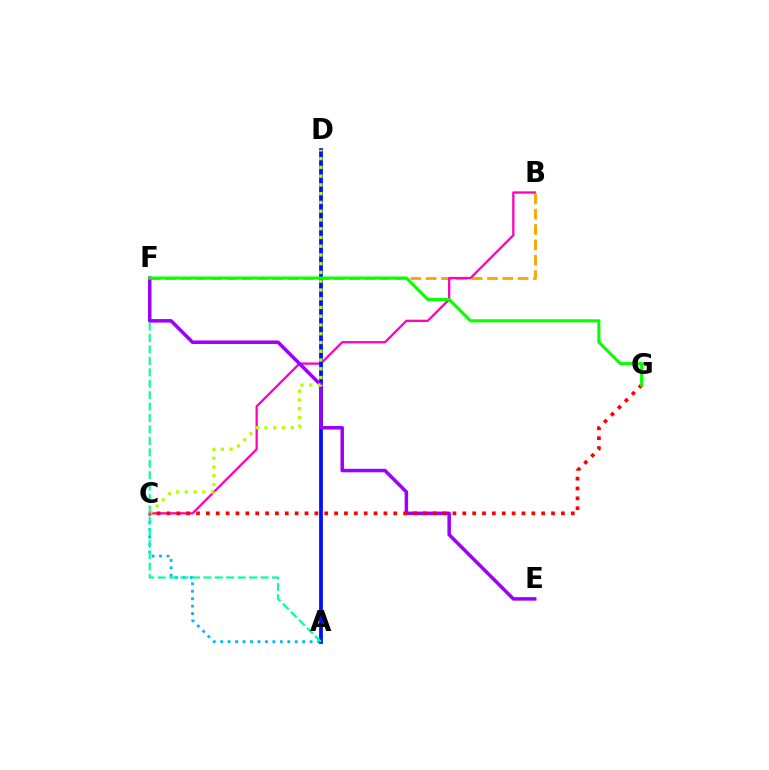{('B', 'F'): [{'color': '#ffa500', 'line_style': 'dashed', 'thickness': 2.08}], ('A', 'C'): [{'color': '#00b5ff', 'line_style': 'dotted', 'thickness': 2.03}], ('B', 'C'): [{'color': '#ff00bd', 'line_style': 'solid', 'thickness': 1.65}], ('A', 'D'): [{'color': '#0010ff', 'line_style': 'solid', 'thickness': 2.71}], ('A', 'F'): [{'color': '#00ff9d', 'line_style': 'dashed', 'thickness': 1.55}], ('E', 'F'): [{'color': '#9b00ff', 'line_style': 'solid', 'thickness': 2.53}], ('C', 'D'): [{'color': '#b3ff00', 'line_style': 'dotted', 'thickness': 2.38}], ('C', 'G'): [{'color': '#ff0000', 'line_style': 'dotted', 'thickness': 2.68}], ('F', 'G'): [{'color': '#08ff00', 'line_style': 'solid', 'thickness': 2.23}]}